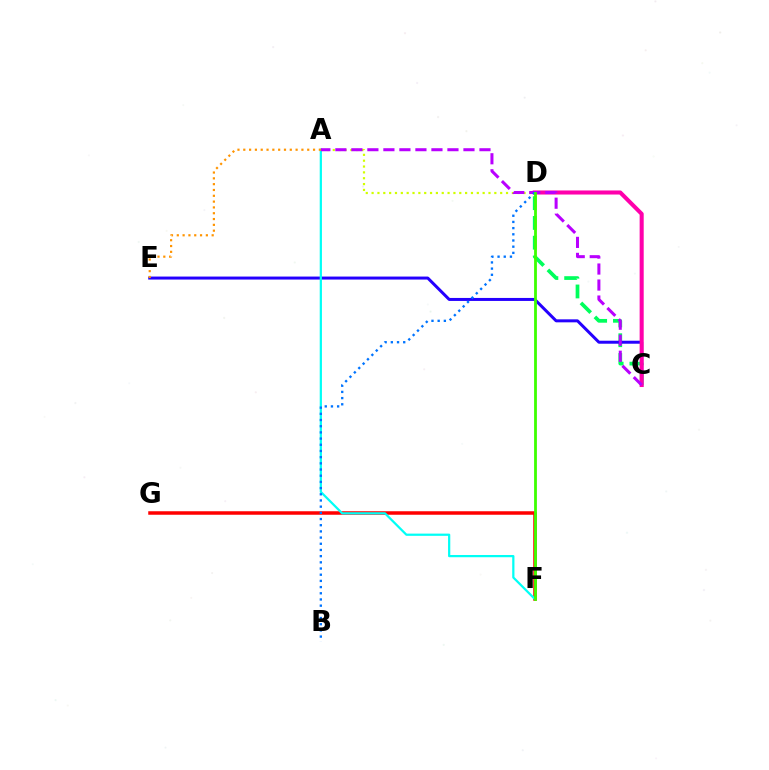{('C', 'D'): [{'color': '#00ff5c', 'line_style': 'dashed', 'thickness': 2.68}, {'color': '#ff00ac', 'line_style': 'solid', 'thickness': 2.93}], ('F', 'G'): [{'color': '#ff0000', 'line_style': 'solid', 'thickness': 2.52}], ('C', 'E'): [{'color': '#2500ff', 'line_style': 'solid', 'thickness': 2.16}], ('A', 'D'): [{'color': '#d1ff00', 'line_style': 'dotted', 'thickness': 1.59}], ('A', 'F'): [{'color': '#00fff6', 'line_style': 'solid', 'thickness': 1.61}], ('A', 'C'): [{'color': '#b900ff', 'line_style': 'dashed', 'thickness': 2.18}], ('B', 'D'): [{'color': '#0074ff', 'line_style': 'dotted', 'thickness': 1.68}], ('D', 'F'): [{'color': '#3dff00', 'line_style': 'solid', 'thickness': 2.01}], ('A', 'E'): [{'color': '#ff9400', 'line_style': 'dotted', 'thickness': 1.58}]}